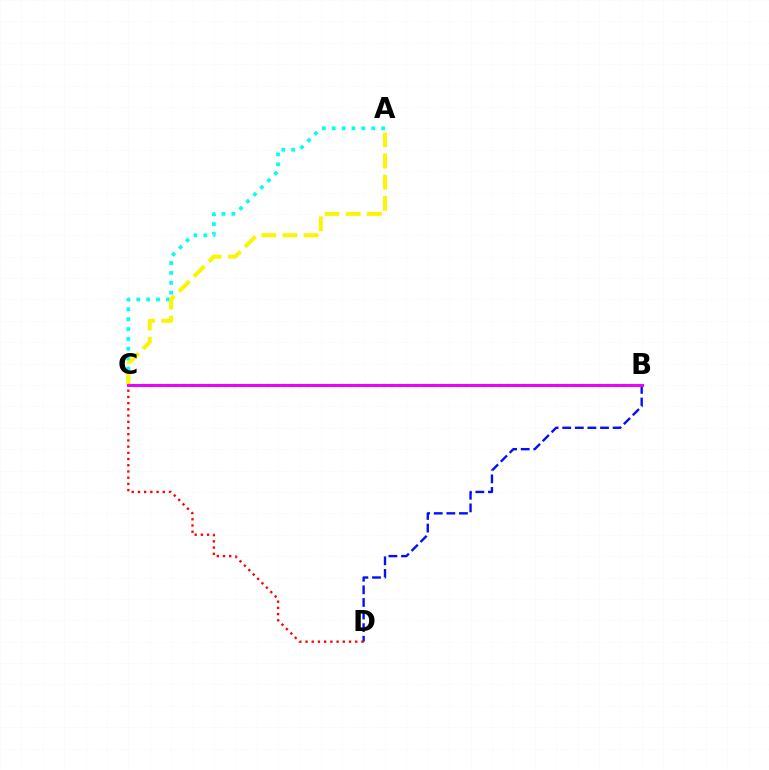{('B', 'D'): [{'color': '#0010ff', 'line_style': 'dashed', 'thickness': 1.71}], ('A', 'C'): [{'color': '#00fff6', 'line_style': 'dotted', 'thickness': 2.69}, {'color': '#fcf500', 'line_style': 'dashed', 'thickness': 2.87}], ('B', 'C'): [{'color': '#08ff00', 'line_style': 'dotted', 'thickness': 2.26}, {'color': '#ee00ff', 'line_style': 'solid', 'thickness': 2.15}], ('C', 'D'): [{'color': '#ff0000', 'line_style': 'dotted', 'thickness': 1.69}]}